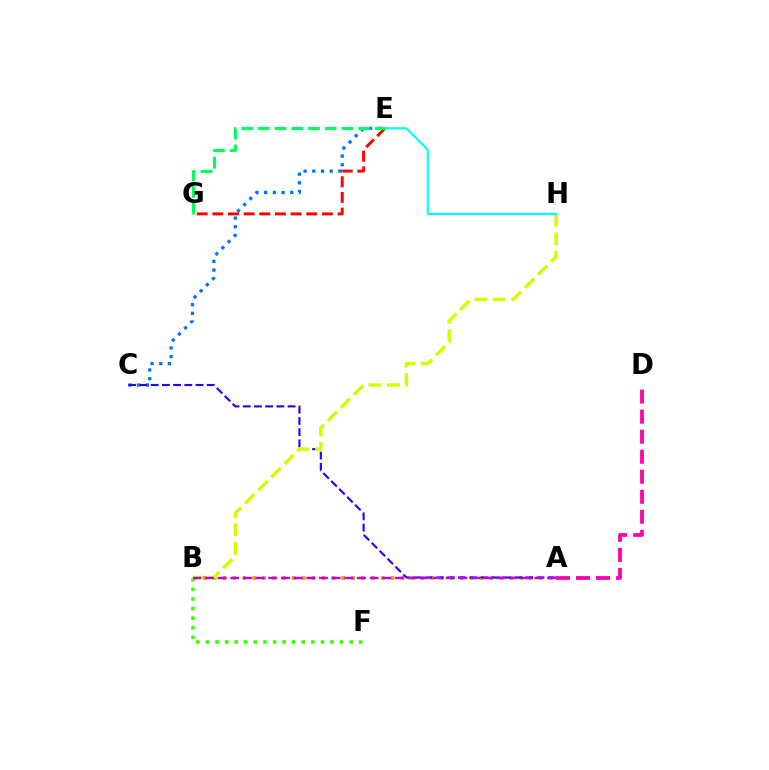{('B', 'F'): [{'color': '#3dff00', 'line_style': 'dotted', 'thickness': 2.6}], ('A', 'B'): [{'color': '#ff9400', 'line_style': 'dotted', 'thickness': 2.69}, {'color': '#b900ff', 'line_style': 'dashed', 'thickness': 1.72}], ('C', 'E'): [{'color': '#0074ff', 'line_style': 'dotted', 'thickness': 2.36}], ('A', 'C'): [{'color': '#2500ff', 'line_style': 'dashed', 'thickness': 1.52}], ('E', 'G'): [{'color': '#ff0000', 'line_style': 'dashed', 'thickness': 2.13}, {'color': '#00ff5c', 'line_style': 'dashed', 'thickness': 2.27}], ('B', 'H'): [{'color': '#d1ff00', 'line_style': 'dashed', 'thickness': 2.51}], ('A', 'D'): [{'color': '#ff00ac', 'line_style': 'dashed', 'thickness': 2.72}], ('E', 'H'): [{'color': '#00fff6', 'line_style': 'solid', 'thickness': 1.57}]}